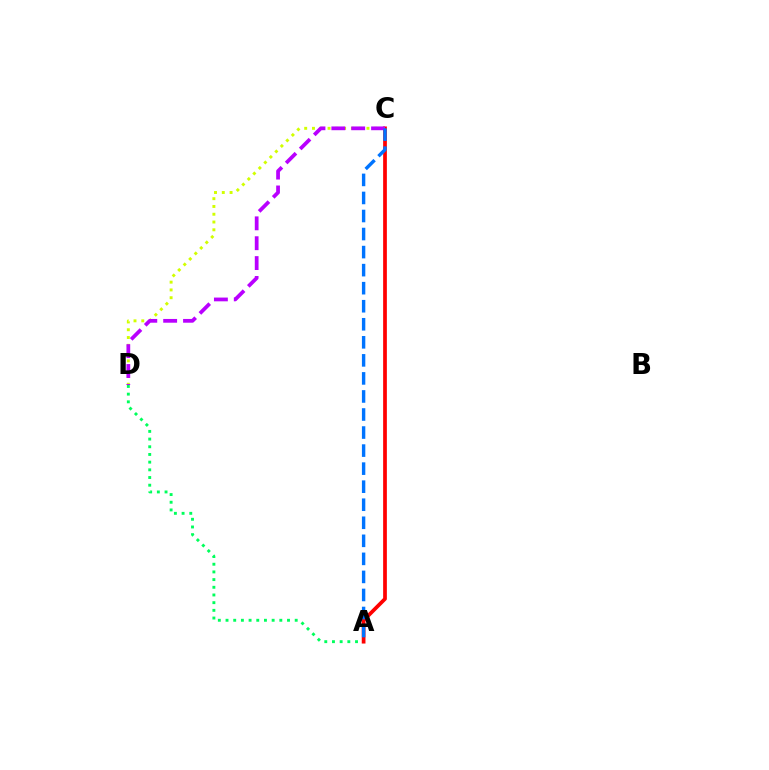{('A', 'D'): [{'color': '#00ff5c', 'line_style': 'dotted', 'thickness': 2.09}], ('C', 'D'): [{'color': '#d1ff00', 'line_style': 'dotted', 'thickness': 2.11}, {'color': '#b900ff', 'line_style': 'dashed', 'thickness': 2.7}], ('A', 'C'): [{'color': '#ff0000', 'line_style': 'solid', 'thickness': 2.68}, {'color': '#0074ff', 'line_style': 'dashed', 'thickness': 2.45}]}